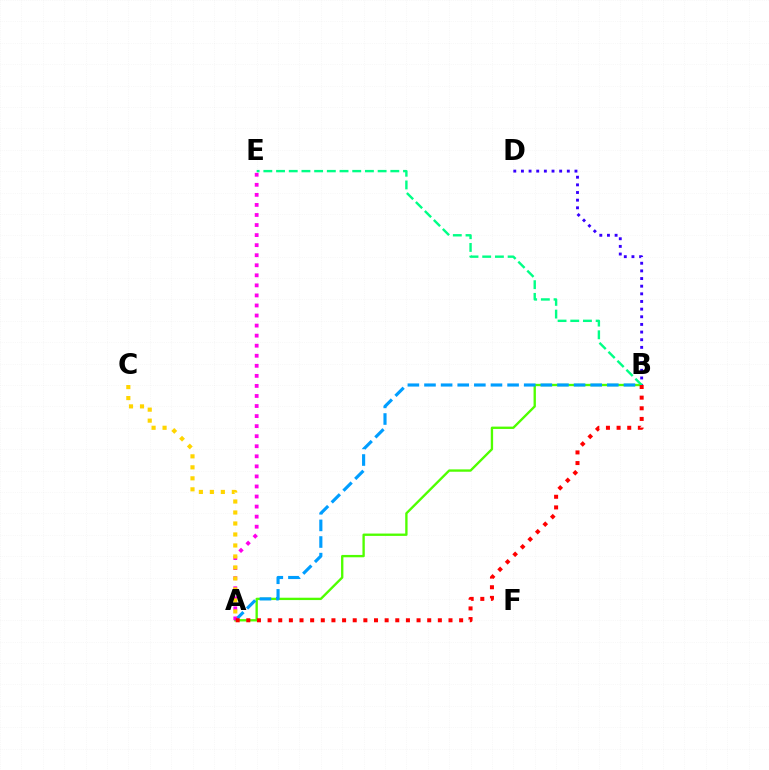{('A', 'B'): [{'color': '#4fff00', 'line_style': 'solid', 'thickness': 1.69}, {'color': '#009eff', 'line_style': 'dashed', 'thickness': 2.26}, {'color': '#ff0000', 'line_style': 'dotted', 'thickness': 2.89}], ('B', 'D'): [{'color': '#3700ff', 'line_style': 'dotted', 'thickness': 2.08}], ('B', 'E'): [{'color': '#00ff86', 'line_style': 'dashed', 'thickness': 1.73}], ('A', 'E'): [{'color': '#ff00ed', 'line_style': 'dotted', 'thickness': 2.73}], ('A', 'C'): [{'color': '#ffd500', 'line_style': 'dotted', 'thickness': 2.99}]}